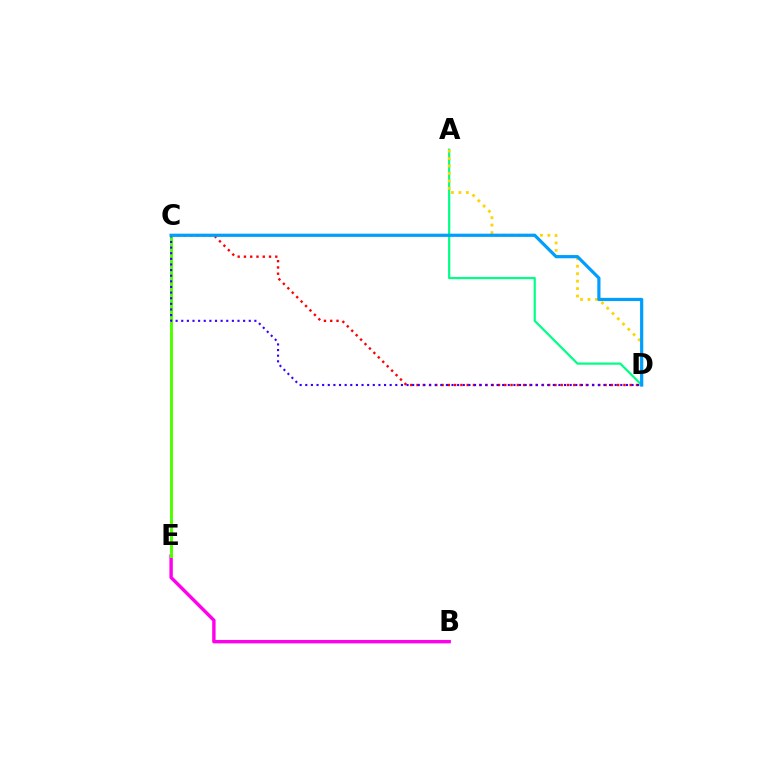{('A', 'D'): [{'color': '#00ff86', 'line_style': 'solid', 'thickness': 1.59}, {'color': '#ffd500', 'line_style': 'dotted', 'thickness': 2.02}], ('B', 'E'): [{'color': '#ff00ed', 'line_style': 'solid', 'thickness': 2.45}], ('C', 'E'): [{'color': '#4fff00', 'line_style': 'solid', 'thickness': 2.14}], ('C', 'D'): [{'color': '#ff0000', 'line_style': 'dotted', 'thickness': 1.7}, {'color': '#3700ff', 'line_style': 'dotted', 'thickness': 1.53}, {'color': '#009eff', 'line_style': 'solid', 'thickness': 2.3}]}